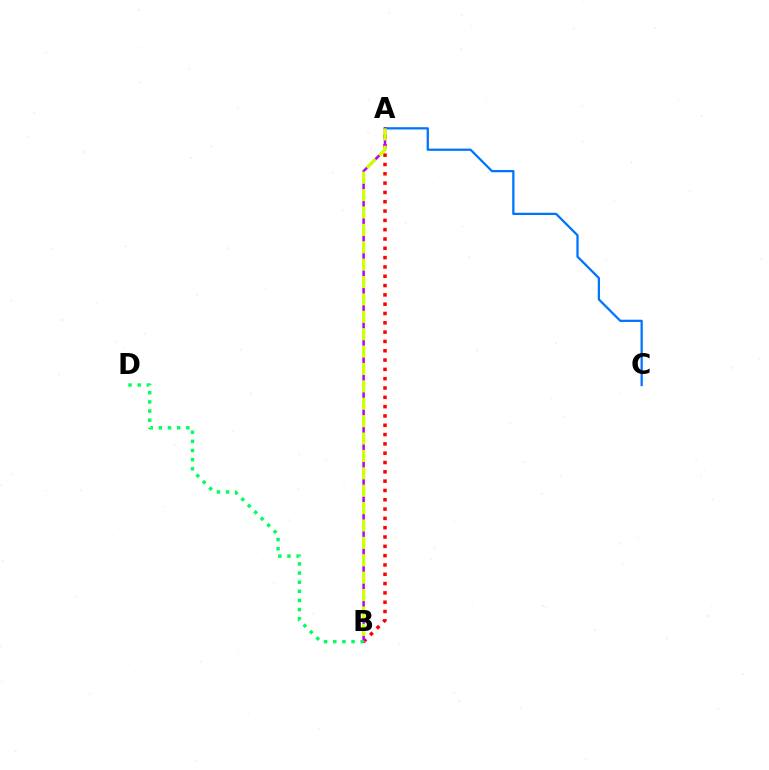{('A', 'B'): [{'color': '#ff0000', 'line_style': 'dotted', 'thickness': 2.53}, {'color': '#b900ff', 'line_style': 'solid', 'thickness': 1.82}, {'color': '#d1ff00', 'line_style': 'dashed', 'thickness': 2.36}], ('A', 'C'): [{'color': '#0074ff', 'line_style': 'solid', 'thickness': 1.63}], ('B', 'D'): [{'color': '#00ff5c', 'line_style': 'dotted', 'thickness': 2.48}]}